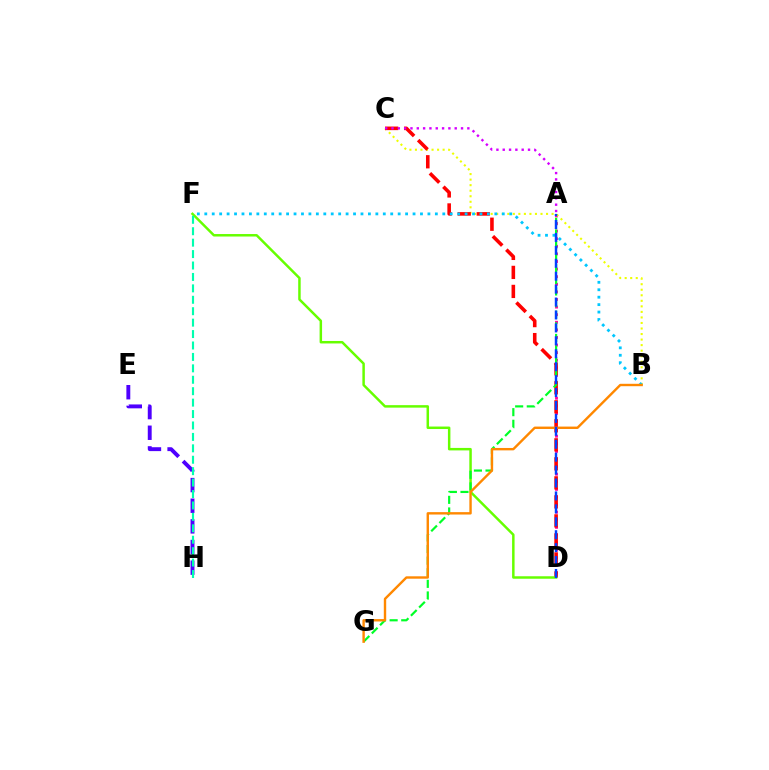{('A', 'D'): [{'color': '#ff00a0', 'line_style': 'dotted', 'thickness': 2.06}, {'color': '#003fff', 'line_style': 'dashed', 'thickness': 1.76}], ('E', 'H'): [{'color': '#4f00ff', 'line_style': 'dashed', 'thickness': 2.8}], ('B', 'C'): [{'color': '#eeff00', 'line_style': 'dotted', 'thickness': 1.5}], ('C', 'D'): [{'color': '#ff0000', 'line_style': 'dashed', 'thickness': 2.58}], ('B', 'F'): [{'color': '#00c7ff', 'line_style': 'dotted', 'thickness': 2.02}], ('D', 'F'): [{'color': '#66ff00', 'line_style': 'solid', 'thickness': 1.79}], ('F', 'H'): [{'color': '#00ffaf', 'line_style': 'dashed', 'thickness': 1.55}], ('A', 'C'): [{'color': '#d600ff', 'line_style': 'dotted', 'thickness': 1.72}], ('A', 'G'): [{'color': '#00ff27', 'line_style': 'dashed', 'thickness': 1.58}], ('B', 'G'): [{'color': '#ff8800', 'line_style': 'solid', 'thickness': 1.73}]}